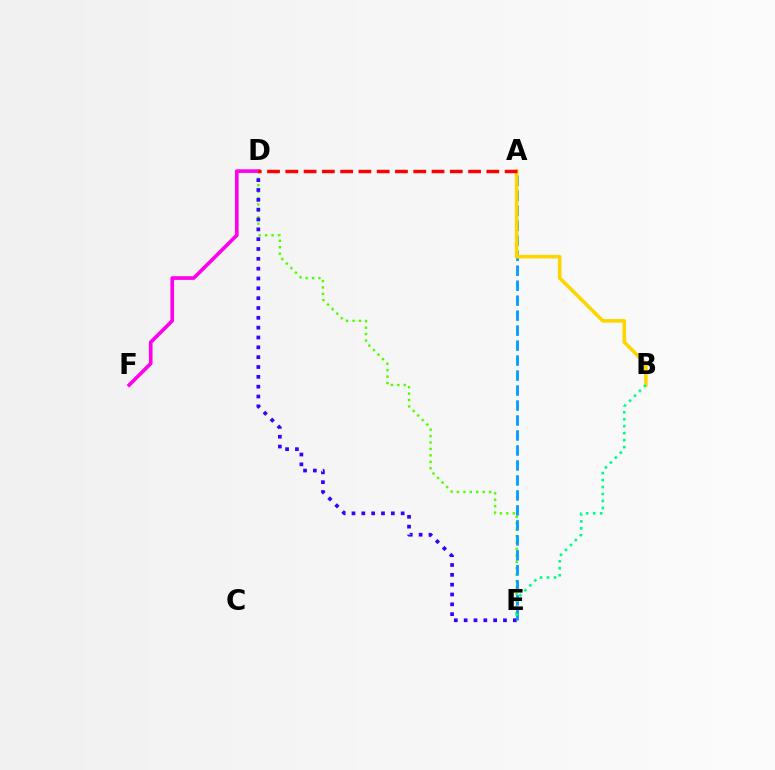{('D', 'E'): [{'color': '#4fff00', 'line_style': 'dotted', 'thickness': 1.75}, {'color': '#3700ff', 'line_style': 'dotted', 'thickness': 2.67}], ('A', 'E'): [{'color': '#009eff', 'line_style': 'dashed', 'thickness': 2.04}], ('A', 'B'): [{'color': '#ffd500', 'line_style': 'solid', 'thickness': 2.59}], ('D', 'F'): [{'color': '#ff00ed', 'line_style': 'solid', 'thickness': 2.62}], ('A', 'D'): [{'color': '#ff0000', 'line_style': 'dashed', 'thickness': 2.48}], ('B', 'E'): [{'color': '#00ff86', 'line_style': 'dotted', 'thickness': 1.9}]}